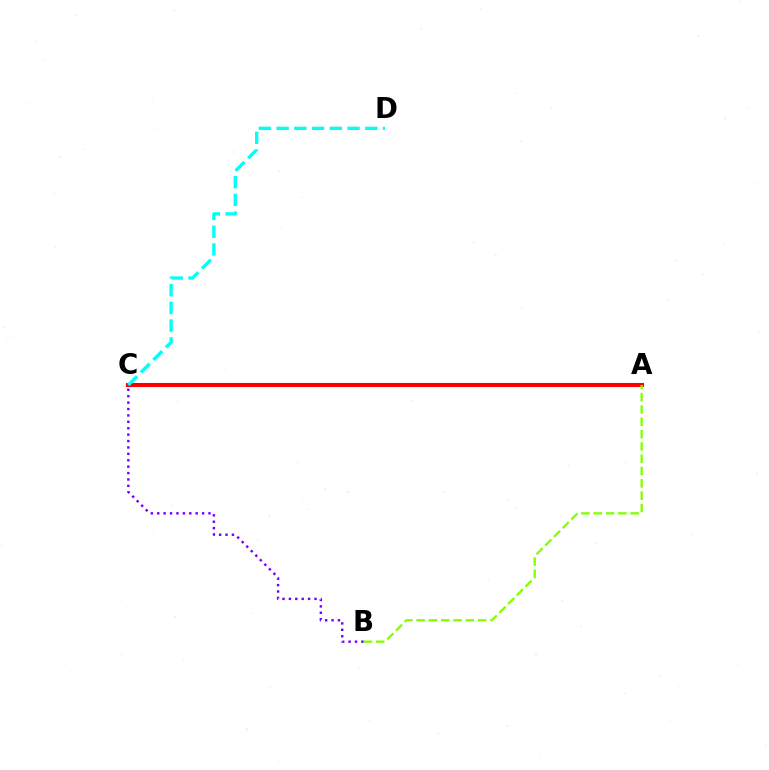{('A', 'C'): [{'color': '#ff0000', 'line_style': 'solid', 'thickness': 2.92}], ('A', 'B'): [{'color': '#84ff00', 'line_style': 'dashed', 'thickness': 1.67}], ('C', 'D'): [{'color': '#00fff6', 'line_style': 'dashed', 'thickness': 2.41}], ('B', 'C'): [{'color': '#7200ff', 'line_style': 'dotted', 'thickness': 1.74}]}